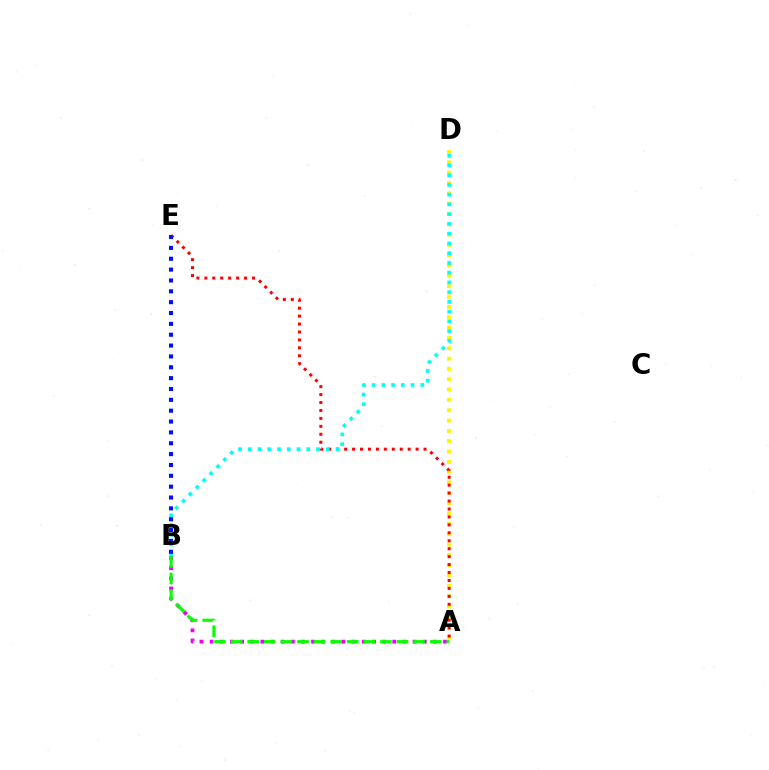{('A', 'D'): [{'color': '#fcf500', 'line_style': 'dotted', 'thickness': 2.81}], ('A', 'E'): [{'color': '#ff0000', 'line_style': 'dotted', 'thickness': 2.16}], ('A', 'B'): [{'color': '#ee00ff', 'line_style': 'dotted', 'thickness': 2.76}, {'color': '#08ff00', 'line_style': 'dashed', 'thickness': 2.25}], ('B', 'D'): [{'color': '#00fff6', 'line_style': 'dotted', 'thickness': 2.65}], ('B', 'E'): [{'color': '#0010ff', 'line_style': 'dotted', 'thickness': 2.95}]}